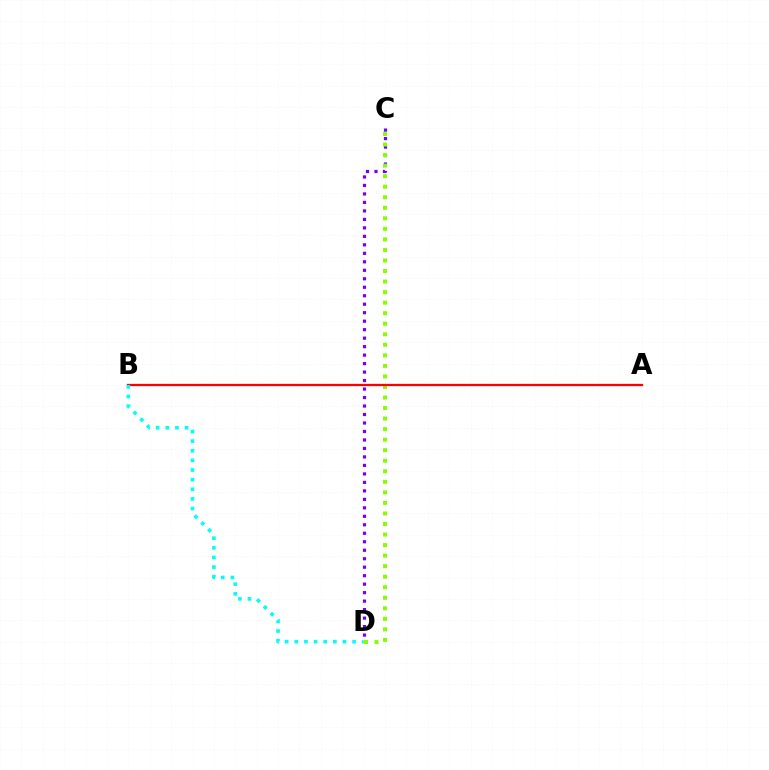{('C', 'D'): [{'color': '#7200ff', 'line_style': 'dotted', 'thickness': 2.3}, {'color': '#84ff00', 'line_style': 'dotted', 'thickness': 2.86}], ('A', 'B'): [{'color': '#ff0000', 'line_style': 'solid', 'thickness': 1.63}], ('B', 'D'): [{'color': '#00fff6', 'line_style': 'dotted', 'thickness': 2.62}]}